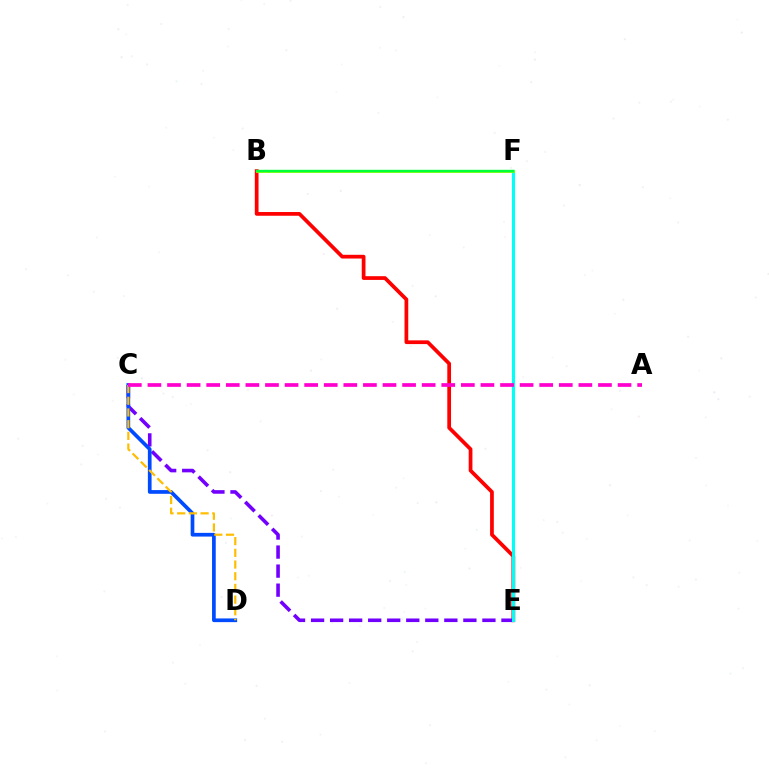{('B', 'E'): [{'color': '#ff0000', 'line_style': 'solid', 'thickness': 2.69}], ('C', 'E'): [{'color': '#7200ff', 'line_style': 'dashed', 'thickness': 2.59}], ('E', 'F'): [{'color': '#00fff6', 'line_style': 'solid', 'thickness': 2.24}], ('B', 'F'): [{'color': '#84ff00', 'line_style': 'solid', 'thickness': 2.02}, {'color': '#00ff39', 'line_style': 'solid', 'thickness': 1.73}], ('C', 'D'): [{'color': '#004bff', 'line_style': 'solid', 'thickness': 2.67}, {'color': '#ffbd00', 'line_style': 'dashed', 'thickness': 1.59}], ('A', 'C'): [{'color': '#ff00cf', 'line_style': 'dashed', 'thickness': 2.66}]}